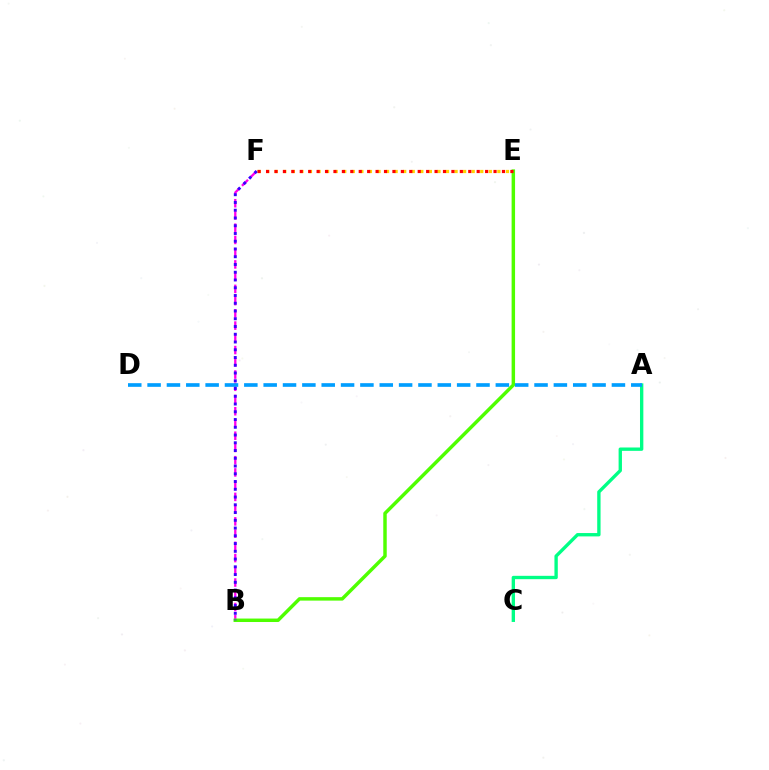{('B', 'F'): [{'color': '#ff00ed', 'line_style': 'dashed', 'thickness': 1.66}, {'color': '#3700ff', 'line_style': 'dotted', 'thickness': 2.11}], ('E', 'F'): [{'color': '#ffd500', 'line_style': 'dotted', 'thickness': 2.33}, {'color': '#ff0000', 'line_style': 'dotted', 'thickness': 2.29}], ('B', 'E'): [{'color': '#4fff00', 'line_style': 'solid', 'thickness': 2.49}], ('A', 'C'): [{'color': '#00ff86', 'line_style': 'solid', 'thickness': 2.41}], ('A', 'D'): [{'color': '#009eff', 'line_style': 'dashed', 'thickness': 2.63}]}